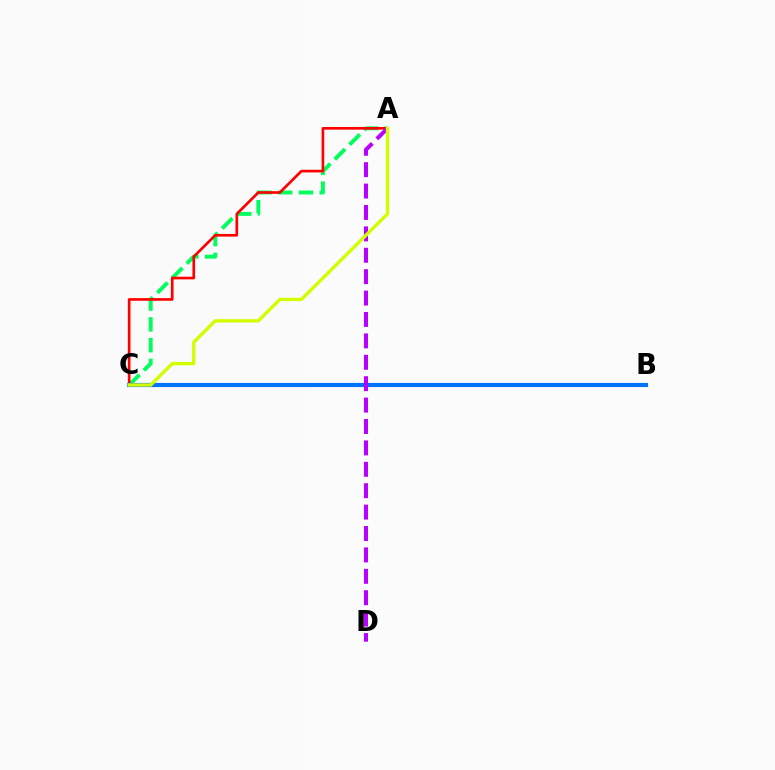{('A', 'C'): [{'color': '#00ff5c', 'line_style': 'dashed', 'thickness': 2.82}, {'color': '#ff0000', 'line_style': 'solid', 'thickness': 1.91}, {'color': '#d1ff00', 'line_style': 'solid', 'thickness': 2.41}], ('B', 'C'): [{'color': '#0074ff', 'line_style': 'solid', 'thickness': 2.99}], ('A', 'D'): [{'color': '#b900ff', 'line_style': 'dashed', 'thickness': 2.91}]}